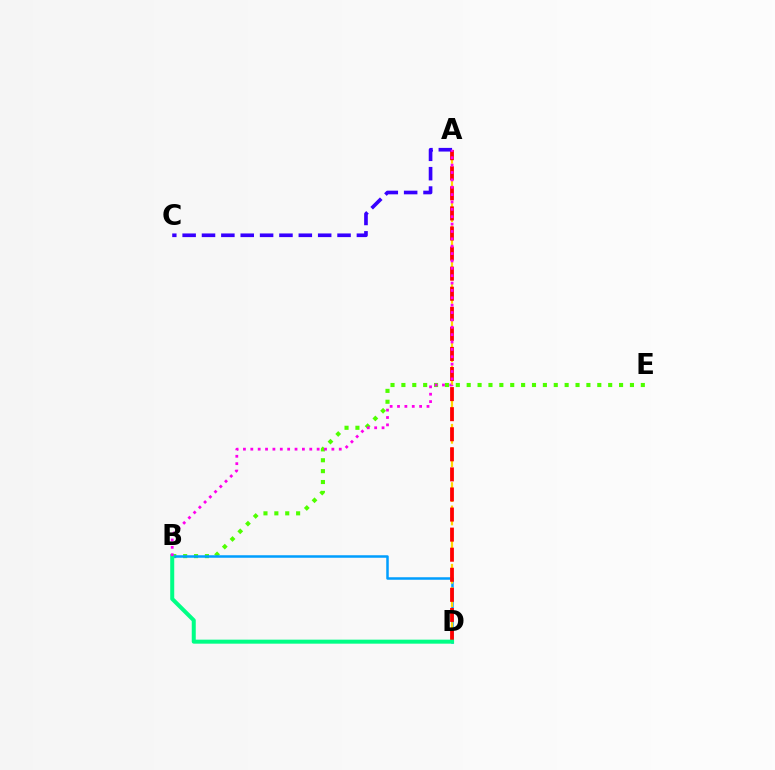{('B', 'E'): [{'color': '#4fff00', 'line_style': 'dotted', 'thickness': 2.96}], ('B', 'D'): [{'color': '#009eff', 'line_style': 'solid', 'thickness': 1.8}, {'color': '#00ff86', 'line_style': 'solid', 'thickness': 2.89}], ('A', 'D'): [{'color': '#ffd500', 'line_style': 'dashed', 'thickness': 1.58}, {'color': '#ff0000', 'line_style': 'dashed', 'thickness': 2.73}], ('A', 'C'): [{'color': '#3700ff', 'line_style': 'dashed', 'thickness': 2.63}], ('A', 'B'): [{'color': '#ff00ed', 'line_style': 'dotted', 'thickness': 2.0}]}